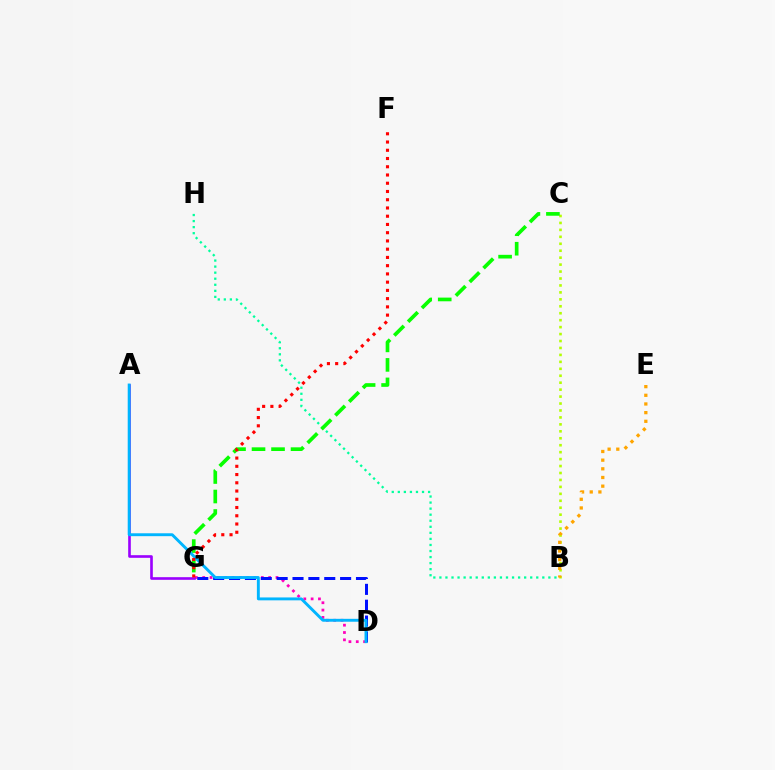{('B', 'C'): [{'color': '#b3ff00', 'line_style': 'dotted', 'thickness': 1.89}], ('D', 'G'): [{'color': '#ff00bd', 'line_style': 'dotted', 'thickness': 1.99}, {'color': '#0010ff', 'line_style': 'dashed', 'thickness': 2.16}], ('B', 'E'): [{'color': '#ffa500', 'line_style': 'dotted', 'thickness': 2.35}], ('A', 'G'): [{'color': '#9b00ff', 'line_style': 'solid', 'thickness': 1.9}], ('B', 'H'): [{'color': '#00ff9d', 'line_style': 'dotted', 'thickness': 1.64}], ('C', 'G'): [{'color': '#08ff00', 'line_style': 'dashed', 'thickness': 2.65}], ('A', 'D'): [{'color': '#00b5ff', 'line_style': 'solid', 'thickness': 2.09}], ('F', 'G'): [{'color': '#ff0000', 'line_style': 'dotted', 'thickness': 2.24}]}